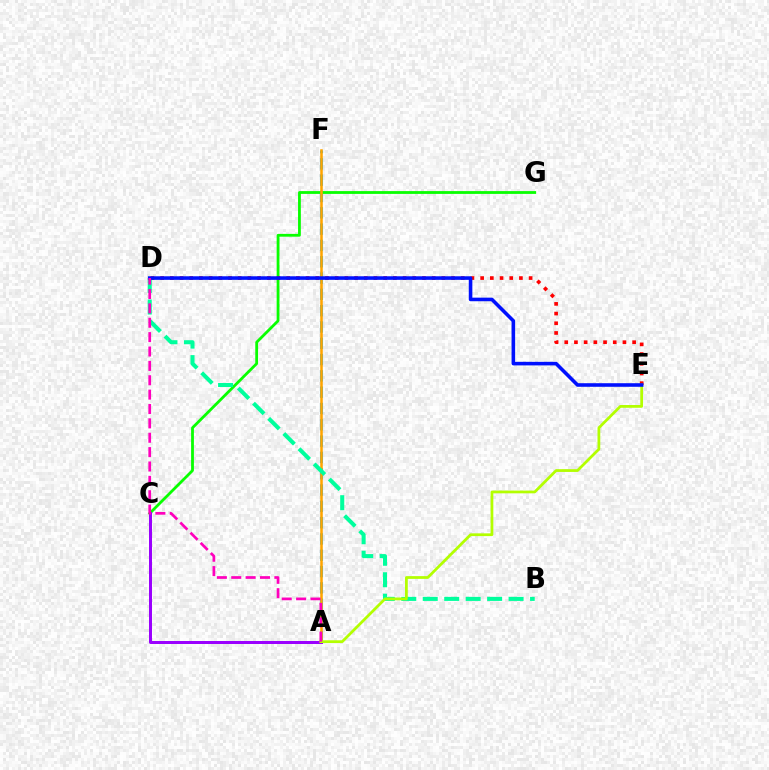{('A', 'F'): [{'color': '#00b5ff', 'line_style': 'dashed', 'thickness': 2.22}, {'color': '#ffa500', 'line_style': 'solid', 'thickness': 1.83}], ('C', 'G'): [{'color': '#08ff00', 'line_style': 'solid', 'thickness': 2.01}], ('D', 'E'): [{'color': '#ff0000', 'line_style': 'dotted', 'thickness': 2.63}, {'color': '#0010ff', 'line_style': 'solid', 'thickness': 2.57}], ('A', 'C'): [{'color': '#9b00ff', 'line_style': 'solid', 'thickness': 2.15}], ('B', 'D'): [{'color': '#00ff9d', 'line_style': 'dashed', 'thickness': 2.92}], ('A', 'E'): [{'color': '#b3ff00', 'line_style': 'solid', 'thickness': 1.99}], ('A', 'D'): [{'color': '#ff00bd', 'line_style': 'dashed', 'thickness': 1.95}]}